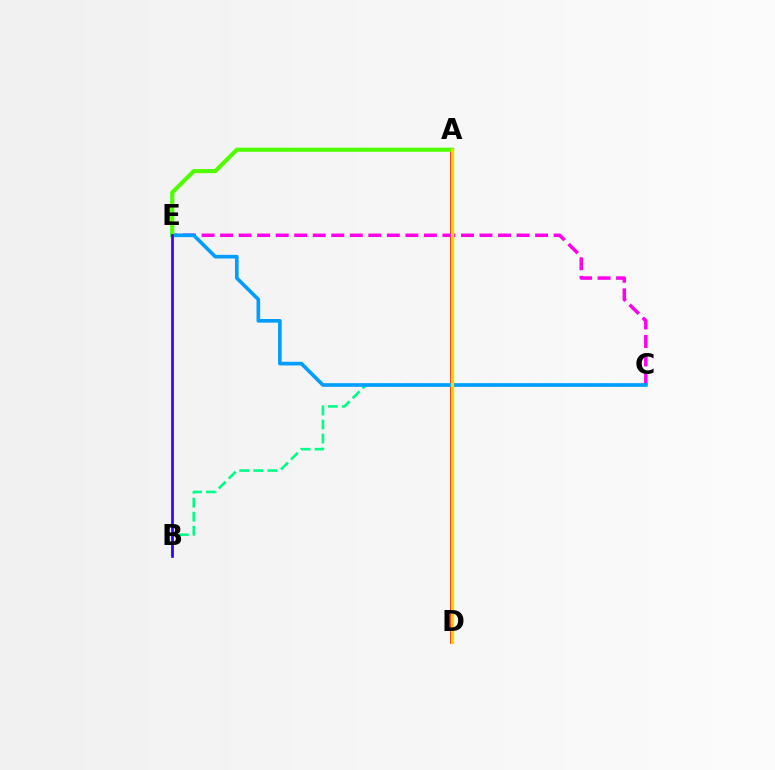{('A', 'D'): [{'color': '#ff0000', 'line_style': 'solid', 'thickness': 2.64}, {'color': '#ffd500', 'line_style': 'solid', 'thickness': 2.4}], ('C', 'E'): [{'color': '#ff00ed', 'line_style': 'dashed', 'thickness': 2.52}, {'color': '#009eff', 'line_style': 'solid', 'thickness': 2.63}], ('B', 'C'): [{'color': '#00ff86', 'line_style': 'dashed', 'thickness': 1.9}], ('A', 'E'): [{'color': '#4fff00', 'line_style': 'solid', 'thickness': 2.96}], ('B', 'E'): [{'color': '#3700ff', 'line_style': 'solid', 'thickness': 1.94}]}